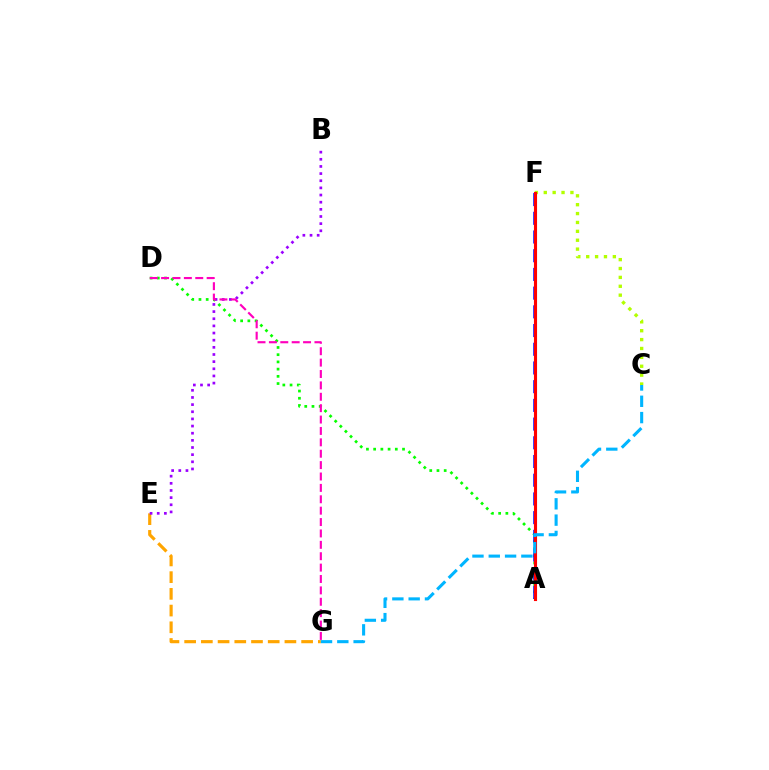{('A', 'D'): [{'color': '#08ff00', 'line_style': 'dotted', 'thickness': 1.96}], ('C', 'F'): [{'color': '#b3ff00', 'line_style': 'dotted', 'thickness': 2.41}], ('A', 'F'): [{'color': '#00ff9d', 'line_style': 'dashed', 'thickness': 2.13}, {'color': '#0010ff', 'line_style': 'dashed', 'thickness': 2.54}, {'color': '#ff0000', 'line_style': 'solid', 'thickness': 2.24}], ('E', 'G'): [{'color': '#ffa500', 'line_style': 'dashed', 'thickness': 2.27}], ('B', 'E'): [{'color': '#9b00ff', 'line_style': 'dotted', 'thickness': 1.94}], ('D', 'G'): [{'color': '#ff00bd', 'line_style': 'dashed', 'thickness': 1.55}], ('C', 'G'): [{'color': '#00b5ff', 'line_style': 'dashed', 'thickness': 2.21}]}